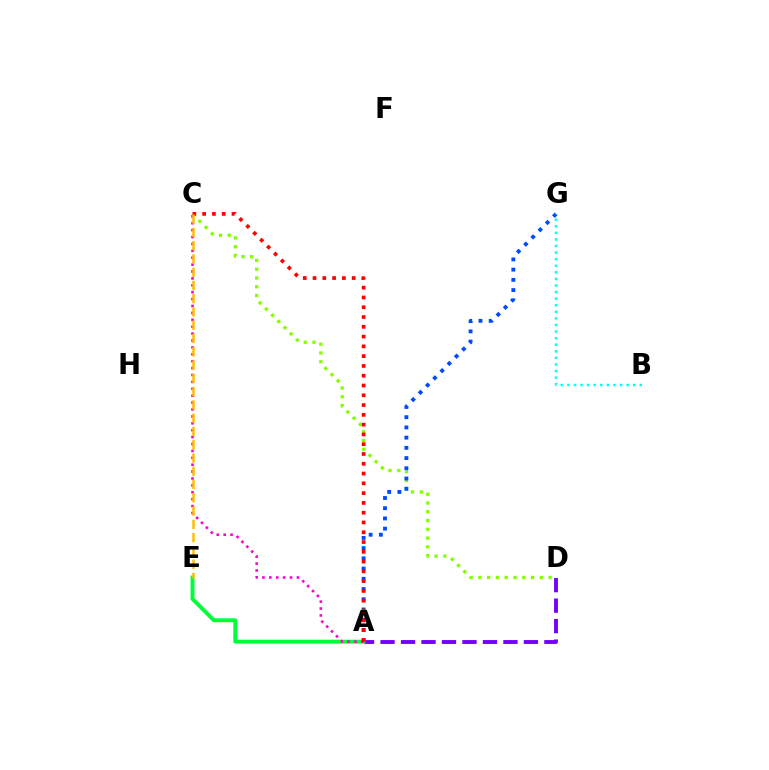{('C', 'D'): [{'color': '#84ff00', 'line_style': 'dotted', 'thickness': 2.38}], ('A', 'D'): [{'color': '#7200ff', 'line_style': 'dashed', 'thickness': 2.78}], ('A', 'E'): [{'color': '#00ff39', 'line_style': 'solid', 'thickness': 2.81}], ('A', 'G'): [{'color': '#004bff', 'line_style': 'dotted', 'thickness': 2.78}], ('A', 'C'): [{'color': '#ff00cf', 'line_style': 'dotted', 'thickness': 1.87}, {'color': '#ff0000', 'line_style': 'dotted', 'thickness': 2.66}], ('C', 'E'): [{'color': '#ffbd00', 'line_style': 'dashed', 'thickness': 1.8}], ('B', 'G'): [{'color': '#00fff6', 'line_style': 'dotted', 'thickness': 1.79}]}